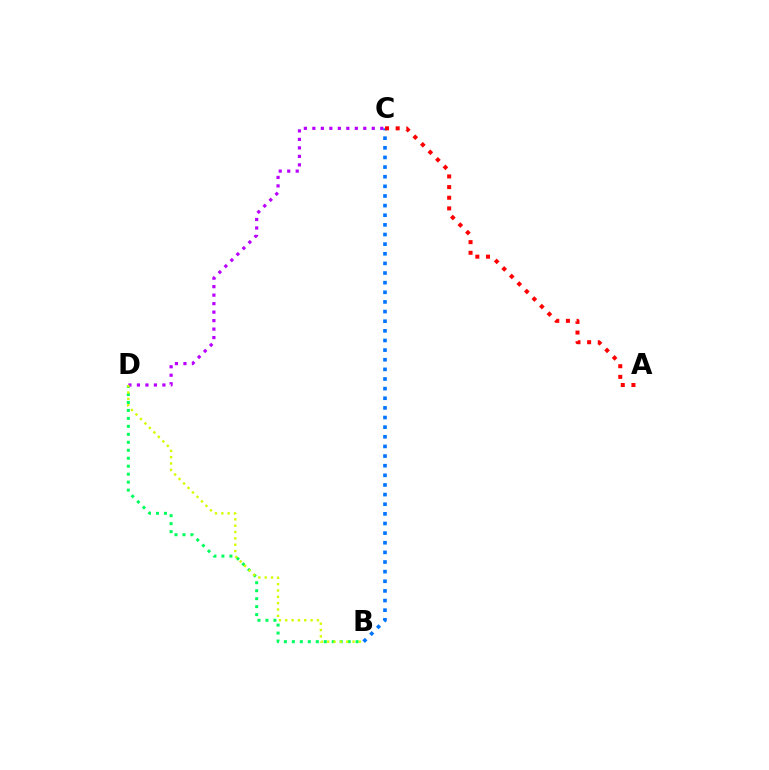{('B', 'C'): [{'color': '#0074ff', 'line_style': 'dotted', 'thickness': 2.62}], ('B', 'D'): [{'color': '#00ff5c', 'line_style': 'dotted', 'thickness': 2.17}, {'color': '#d1ff00', 'line_style': 'dotted', 'thickness': 1.72}], ('A', 'C'): [{'color': '#ff0000', 'line_style': 'dotted', 'thickness': 2.89}], ('C', 'D'): [{'color': '#b900ff', 'line_style': 'dotted', 'thickness': 2.31}]}